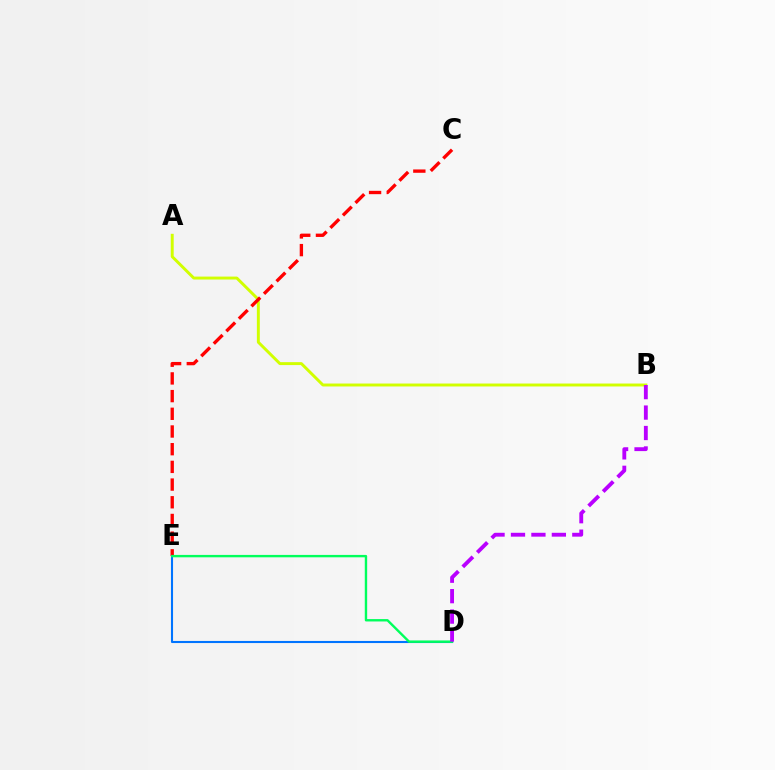{('A', 'B'): [{'color': '#d1ff00', 'line_style': 'solid', 'thickness': 2.11}], ('C', 'E'): [{'color': '#ff0000', 'line_style': 'dashed', 'thickness': 2.4}], ('D', 'E'): [{'color': '#0074ff', 'line_style': 'solid', 'thickness': 1.51}, {'color': '#00ff5c', 'line_style': 'solid', 'thickness': 1.72}], ('B', 'D'): [{'color': '#b900ff', 'line_style': 'dashed', 'thickness': 2.78}]}